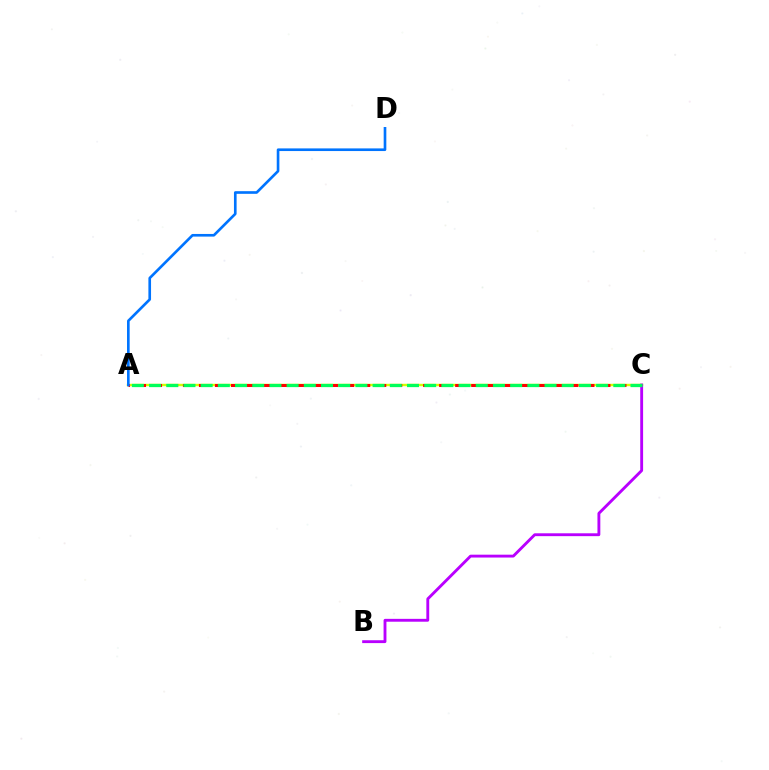{('A', 'C'): [{'color': '#d1ff00', 'line_style': 'solid', 'thickness': 1.75}, {'color': '#ff0000', 'line_style': 'dashed', 'thickness': 2.18}, {'color': '#00ff5c', 'line_style': 'dashed', 'thickness': 2.34}], ('B', 'C'): [{'color': '#b900ff', 'line_style': 'solid', 'thickness': 2.06}], ('A', 'D'): [{'color': '#0074ff', 'line_style': 'solid', 'thickness': 1.91}]}